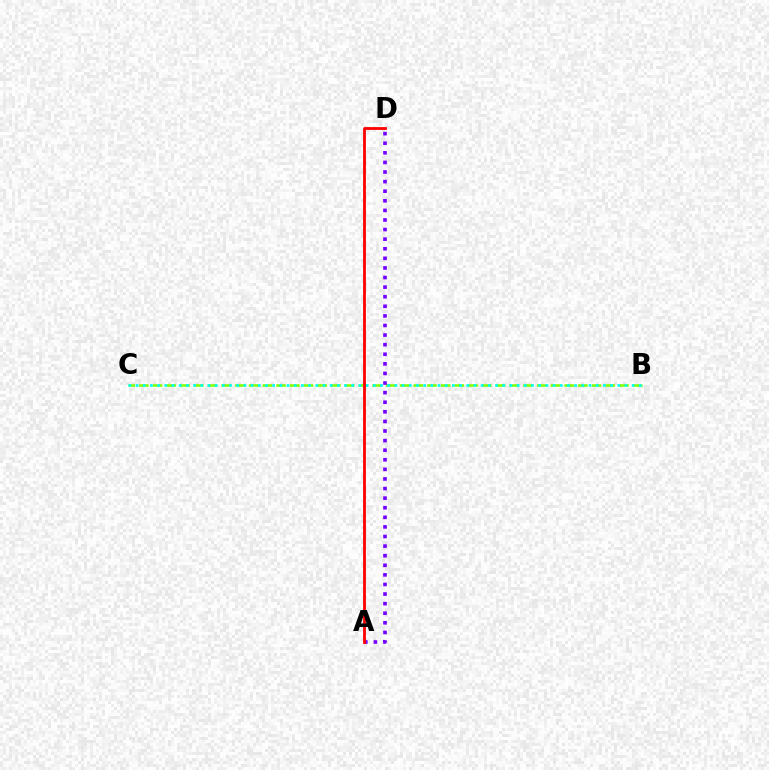{('B', 'C'): [{'color': '#84ff00', 'line_style': 'dashed', 'thickness': 1.86}, {'color': '#00fff6', 'line_style': 'dotted', 'thickness': 1.95}], ('A', 'D'): [{'color': '#7200ff', 'line_style': 'dotted', 'thickness': 2.61}, {'color': '#ff0000', 'line_style': 'solid', 'thickness': 2.01}]}